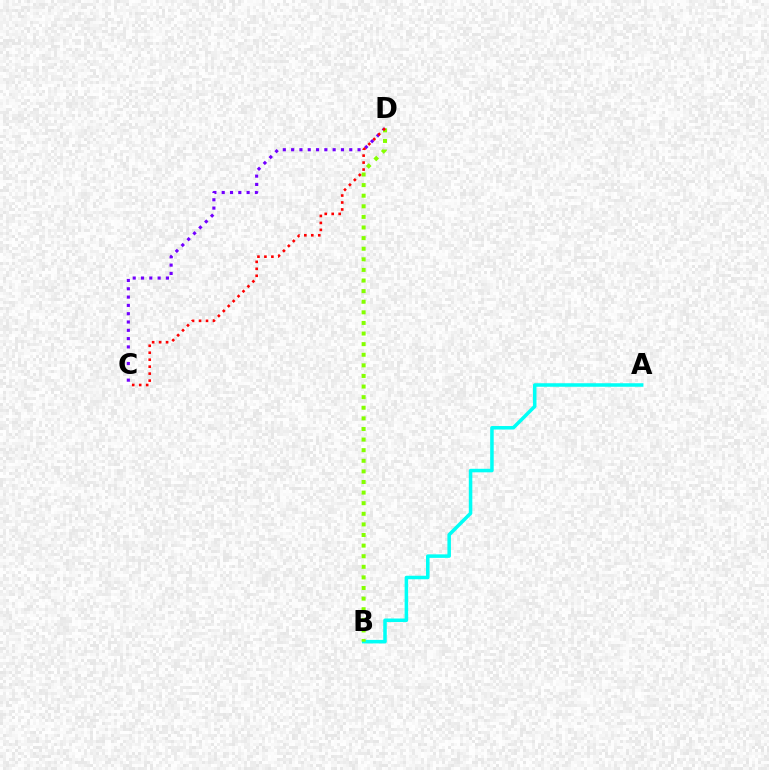{('C', 'D'): [{'color': '#7200ff', 'line_style': 'dotted', 'thickness': 2.26}, {'color': '#ff0000', 'line_style': 'dotted', 'thickness': 1.89}], ('A', 'B'): [{'color': '#00fff6', 'line_style': 'solid', 'thickness': 2.53}], ('B', 'D'): [{'color': '#84ff00', 'line_style': 'dotted', 'thickness': 2.88}]}